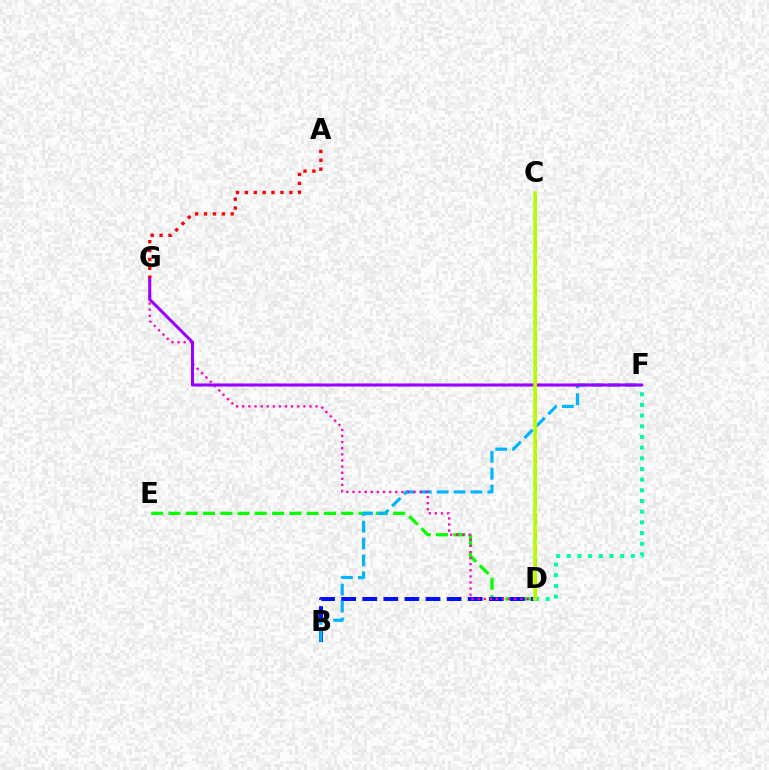{('D', 'F'): [{'color': '#00ff9d', 'line_style': 'dotted', 'thickness': 2.9}], ('D', 'E'): [{'color': '#08ff00', 'line_style': 'dashed', 'thickness': 2.35}], ('B', 'D'): [{'color': '#0010ff', 'line_style': 'dashed', 'thickness': 2.87}], ('B', 'F'): [{'color': '#00b5ff', 'line_style': 'dashed', 'thickness': 2.29}], ('D', 'G'): [{'color': '#ff00bd', 'line_style': 'dotted', 'thickness': 1.66}], ('F', 'G'): [{'color': '#9b00ff', 'line_style': 'solid', 'thickness': 2.2}], ('C', 'D'): [{'color': '#ffa500', 'line_style': 'dashed', 'thickness': 2.06}, {'color': '#b3ff00', 'line_style': 'solid', 'thickness': 2.54}], ('A', 'G'): [{'color': '#ff0000', 'line_style': 'dotted', 'thickness': 2.41}]}